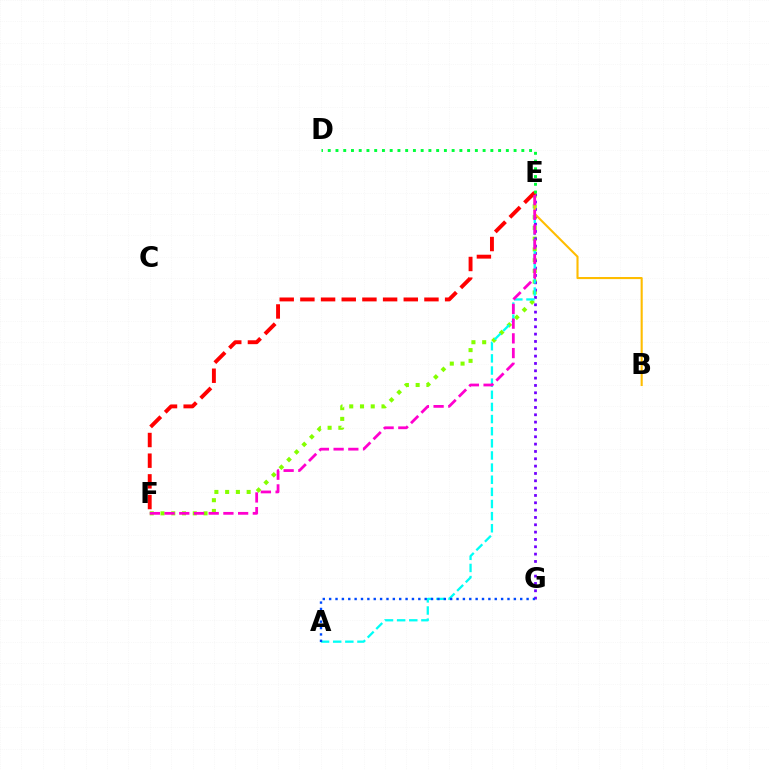{('E', 'F'): [{'color': '#84ff00', 'line_style': 'dotted', 'thickness': 2.92}, {'color': '#ff0000', 'line_style': 'dashed', 'thickness': 2.81}, {'color': '#ff00cf', 'line_style': 'dashed', 'thickness': 2.0}], ('E', 'G'): [{'color': '#7200ff', 'line_style': 'dotted', 'thickness': 1.99}], ('A', 'E'): [{'color': '#00fff6', 'line_style': 'dashed', 'thickness': 1.65}], ('B', 'E'): [{'color': '#ffbd00', 'line_style': 'solid', 'thickness': 1.51}], ('D', 'E'): [{'color': '#00ff39', 'line_style': 'dotted', 'thickness': 2.1}], ('A', 'G'): [{'color': '#004bff', 'line_style': 'dotted', 'thickness': 1.73}]}